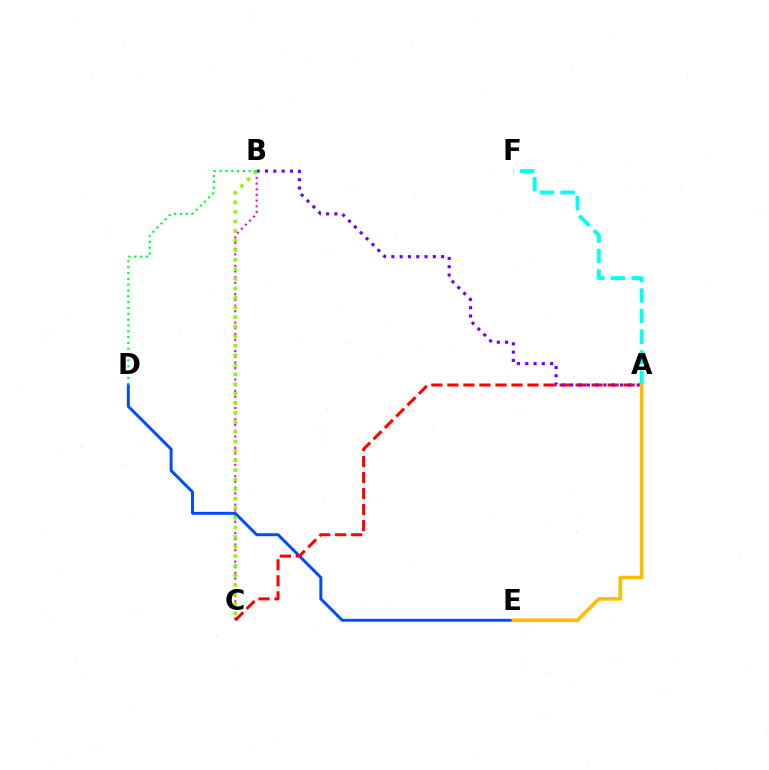{('D', 'E'): [{'color': '#004bff', 'line_style': 'solid', 'thickness': 2.12}], ('A', 'F'): [{'color': '#00fff6', 'line_style': 'dashed', 'thickness': 2.79}], ('B', 'C'): [{'color': '#ff00cf', 'line_style': 'dotted', 'thickness': 1.55}, {'color': '#84ff00', 'line_style': 'dotted', 'thickness': 2.6}], ('A', 'C'): [{'color': '#ff0000', 'line_style': 'dashed', 'thickness': 2.18}], ('A', 'E'): [{'color': '#ffbd00', 'line_style': 'solid', 'thickness': 2.62}], ('A', 'B'): [{'color': '#7200ff', 'line_style': 'dotted', 'thickness': 2.25}], ('B', 'D'): [{'color': '#00ff39', 'line_style': 'dotted', 'thickness': 1.58}]}